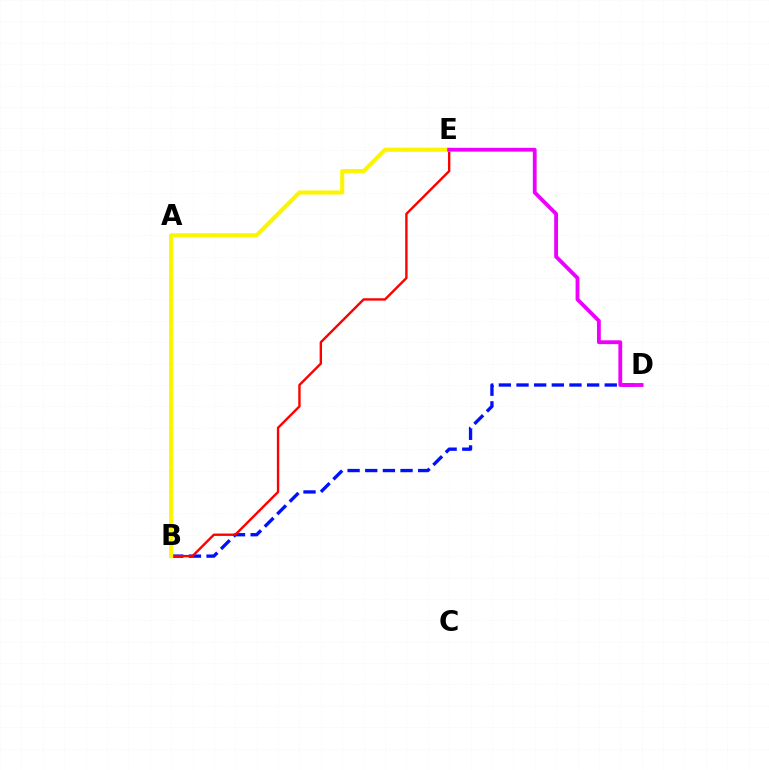{('B', 'D'): [{'color': '#0010ff', 'line_style': 'dashed', 'thickness': 2.4}], ('A', 'B'): [{'color': '#00fff6', 'line_style': 'solid', 'thickness': 2.19}, {'color': '#08ff00', 'line_style': 'solid', 'thickness': 1.91}], ('B', 'E'): [{'color': '#ff0000', 'line_style': 'solid', 'thickness': 1.72}, {'color': '#fcf500', 'line_style': 'solid', 'thickness': 2.95}], ('D', 'E'): [{'color': '#ee00ff', 'line_style': 'solid', 'thickness': 2.75}]}